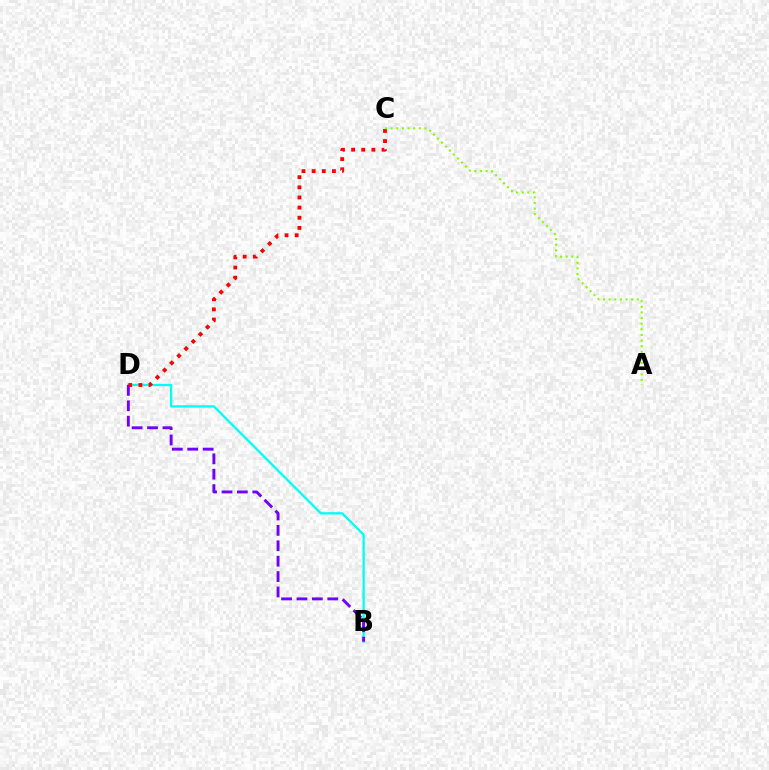{('B', 'D'): [{'color': '#00fff6', 'line_style': 'solid', 'thickness': 1.67}, {'color': '#7200ff', 'line_style': 'dashed', 'thickness': 2.09}], ('C', 'D'): [{'color': '#ff0000', 'line_style': 'dotted', 'thickness': 2.76}], ('A', 'C'): [{'color': '#84ff00', 'line_style': 'dotted', 'thickness': 1.53}]}